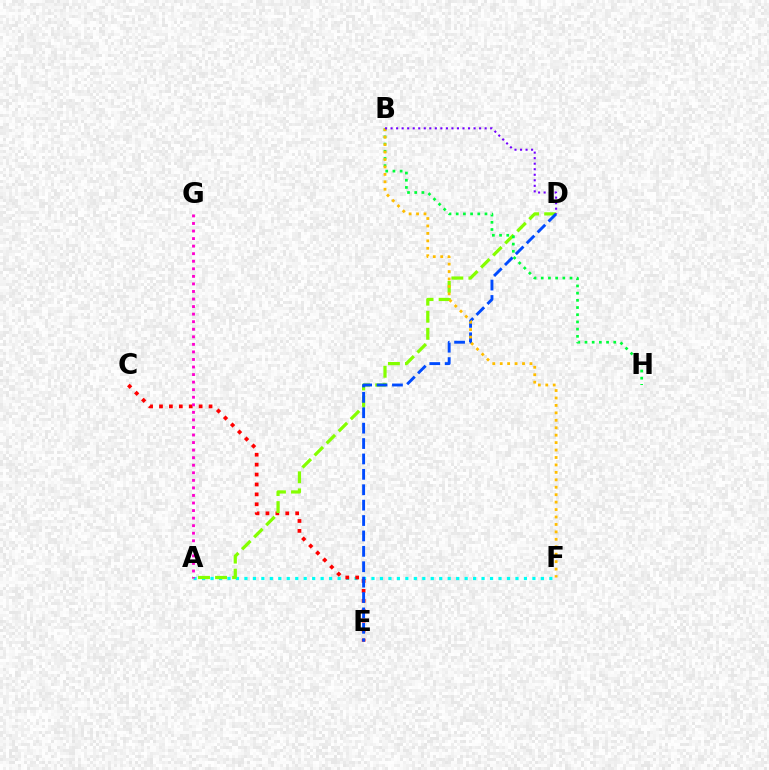{('A', 'F'): [{'color': '#00fff6', 'line_style': 'dotted', 'thickness': 2.3}], ('C', 'E'): [{'color': '#ff0000', 'line_style': 'dotted', 'thickness': 2.69}], ('A', 'D'): [{'color': '#84ff00', 'line_style': 'dashed', 'thickness': 2.32}], ('D', 'E'): [{'color': '#004bff', 'line_style': 'dashed', 'thickness': 2.09}], ('B', 'H'): [{'color': '#00ff39', 'line_style': 'dotted', 'thickness': 1.95}], ('A', 'G'): [{'color': '#ff00cf', 'line_style': 'dotted', 'thickness': 2.05}], ('B', 'F'): [{'color': '#ffbd00', 'line_style': 'dotted', 'thickness': 2.02}], ('B', 'D'): [{'color': '#7200ff', 'line_style': 'dotted', 'thickness': 1.5}]}